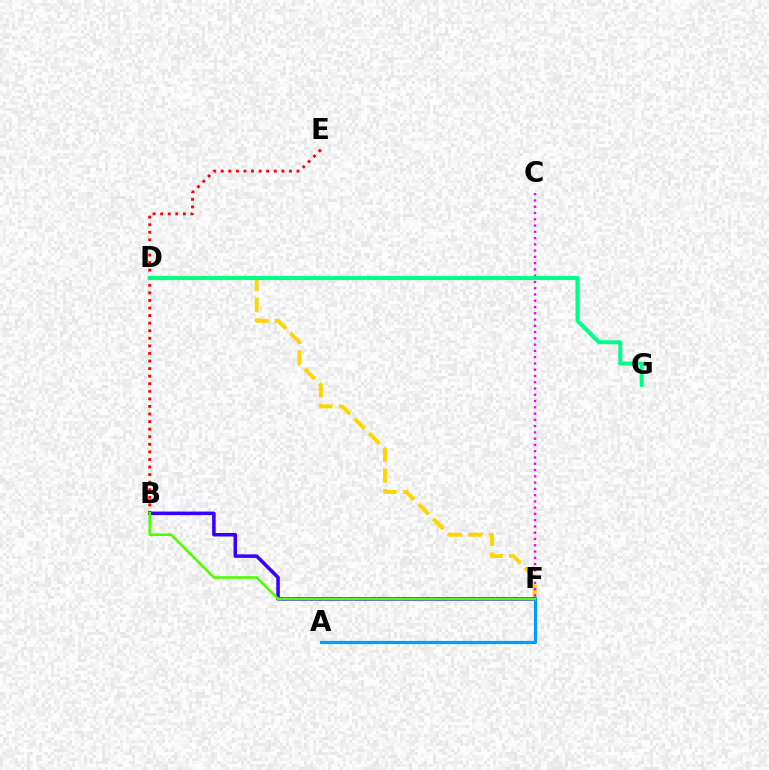{('D', 'F'): [{'color': '#ffd500', 'line_style': 'dashed', 'thickness': 2.82}], ('B', 'F'): [{'color': '#3700ff', 'line_style': 'solid', 'thickness': 2.55}, {'color': '#4fff00', 'line_style': 'solid', 'thickness': 1.88}], ('B', 'E'): [{'color': '#ff0000', 'line_style': 'dotted', 'thickness': 2.06}], ('A', 'F'): [{'color': '#009eff', 'line_style': 'solid', 'thickness': 2.31}], ('C', 'F'): [{'color': '#ff00ed', 'line_style': 'dotted', 'thickness': 1.7}], ('D', 'G'): [{'color': '#00ff86', 'line_style': 'solid', 'thickness': 2.89}]}